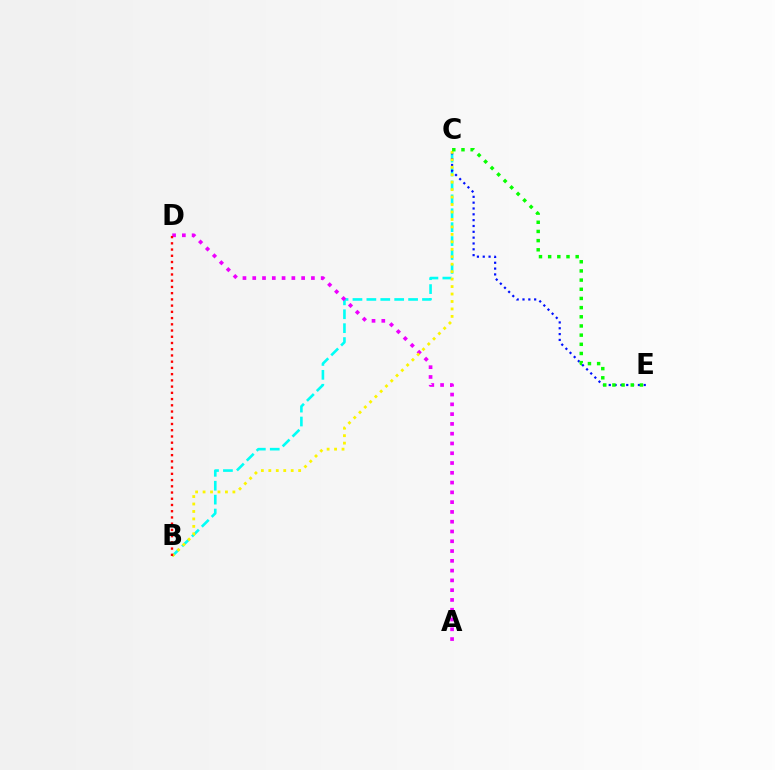{('B', 'C'): [{'color': '#00fff6', 'line_style': 'dashed', 'thickness': 1.89}, {'color': '#fcf500', 'line_style': 'dotted', 'thickness': 2.03}], ('C', 'E'): [{'color': '#0010ff', 'line_style': 'dotted', 'thickness': 1.58}, {'color': '#08ff00', 'line_style': 'dotted', 'thickness': 2.49}], ('A', 'D'): [{'color': '#ee00ff', 'line_style': 'dotted', 'thickness': 2.66}], ('B', 'D'): [{'color': '#ff0000', 'line_style': 'dotted', 'thickness': 1.69}]}